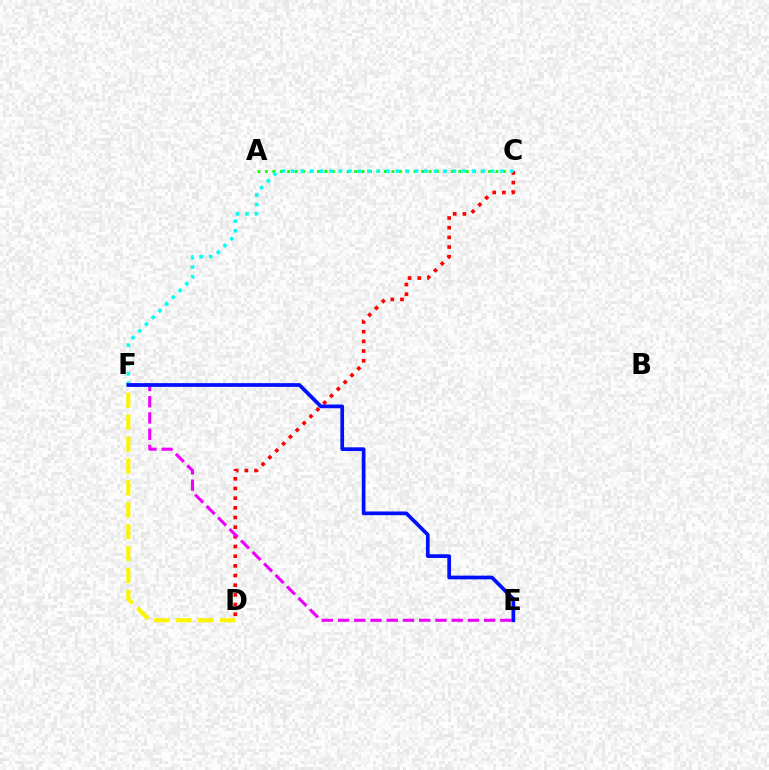{('A', 'C'): [{'color': '#08ff00', 'line_style': 'dotted', 'thickness': 2.02}], ('C', 'D'): [{'color': '#ff0000', 'line_style': 'dotted', 'thickness': 2.63}], ('E', 'F'): [{'color': '#ee00ff', 'line_style': 'dashed', 'thickness': 2.21}, {'color': '#0010ff', 'line_style': 'solid', 'thickness': 2.67}], ('D', 'F'): [{'color': '#fcf500', 'line_style': 'dashed', 'thickness': 2.98}], ('C', 'F'): [{'color': '#00fff6', 'line_style': 'dotted', 'thickness': 2.58}]}